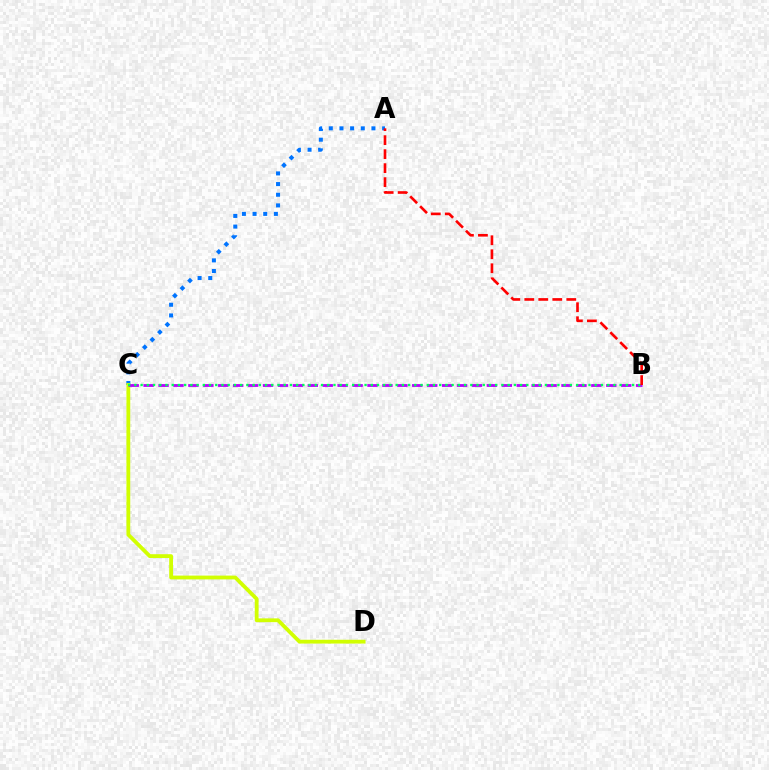{('A', 'C'): [{'color': '#0074ff', 'line_style': 'dotted', 'thickness': 2.9}], ('C', 'D'): [{'color': '#d1ff00', 'line_style': 'solid', 'thickness': 2.74}], ('B', 'C'): [{'color': '#b900ff', 'line_style': 'dashed', 'thickness': 2.03}, {'color': '#00ff5c', 'line_style': 'dotted', 'thickness': 1.69}], ('A', 'B'): [{'color': '#ff0000', 'line_style': 'dashed', 'thickness': 1.9}]}